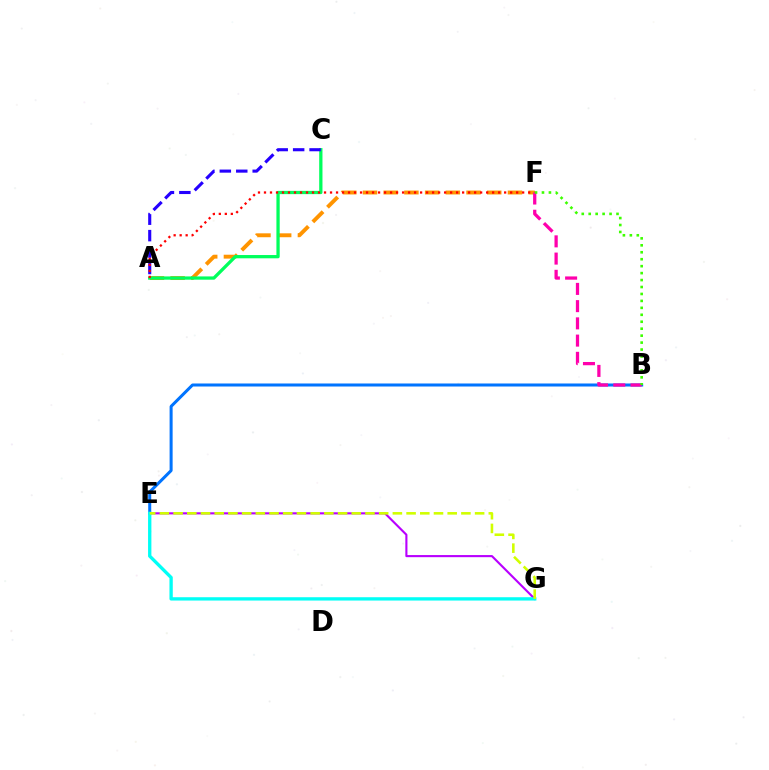{('B', 'E'): [{'color': '#0074ff', 'line_style': 'solid', 'thickness': 2.18}], ('E', 'G'): [{'color': '#b900ff', 'line_style': 'solid', 'thickness': 1.53}, {'color': '#00fff6', 'line_style': 'solid', 'thickness': 2.4}, {'color': '#d1ff00', 'line_style': 'dashed', 'thickness': 1.86}], ('A', 'F'): [{'color': '#ff9400', 'line_style': 'dashed', 'thickness': 2.81}, {'color': '#ff0000', 'line_style': 'dotted', 'thickness': 1.63}], ('A', 'C'): [{'color': '#00ff5c', 'line_style': 'solid', 'thickness': 2.36}, {'color': '#2500ff', 'line_style': 'dashed', 'thickness': 2.23}], ('B', 'F'): [{'color': '#ff00ac', 'line_style': 'dashed', 'thickness': 2.34}, {'color': '#3dff00', 'line_style': 'dotted', 'thickness': 1.89}]}